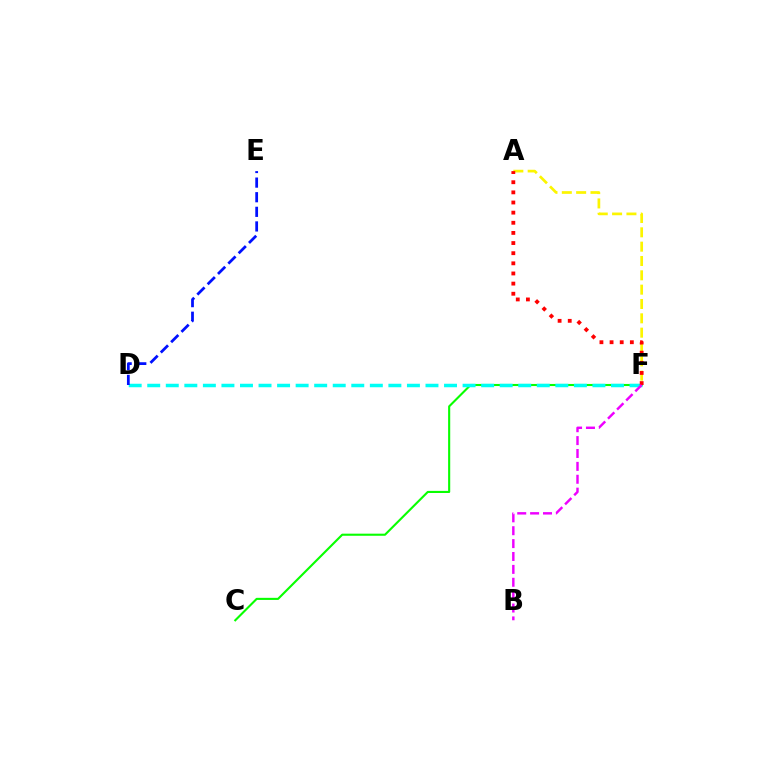{('C', 'F'): [{'color': '#08ff00', 'line_style': 'solid', 'thickness': 1.52}], ('D', 'F'): [{'color': '#00fff6', 'line_style': 'dashed', 'thickness': 2.52}], ('A', 'F'): [{'color': '#fcf500', 'line_style': 'dashed', 'thickness': 1.95}, {'color': '#ff0000', 'line_style': 'dotted', 'thickness': 2.75}], ('D', 'E'): [{'color': '#0010ff', 'line_style': 'dashed', 'thickness': 1.98}], ('B', 'F'): [{'color': '#ee00ff', 'line_style': 'dashed', 'thickness': 1.75}]}